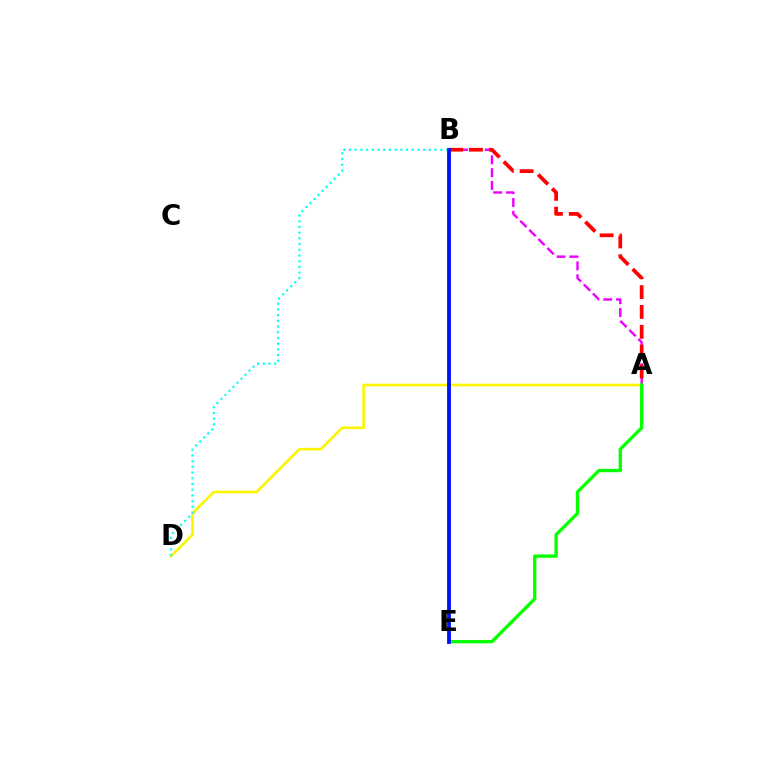{('A', 'D'): [{'color': '#fcf500', 'line_style': 'solid', 'thickness': 1.9}], ('A', 'B'): [{'color': '#ee00ff', 'line_style': 'dashed', 'thickness': 1.74}, {'color': '#ff0000', 'line_style': 'dashed', 'thickness': 2.7}], ('B', 'D'): [{'color': '#00fff6', 'line_style': 'dotted', 'thickness': 1.55}], ('A', 'E'): [{'color': '#08ff00', 'line_style': 'solid', 'thickness': 2.41}], ('B', 'E'): [{'color': '#0010ff', 'line_style': 'solid', 'thickness': 2.75}]}